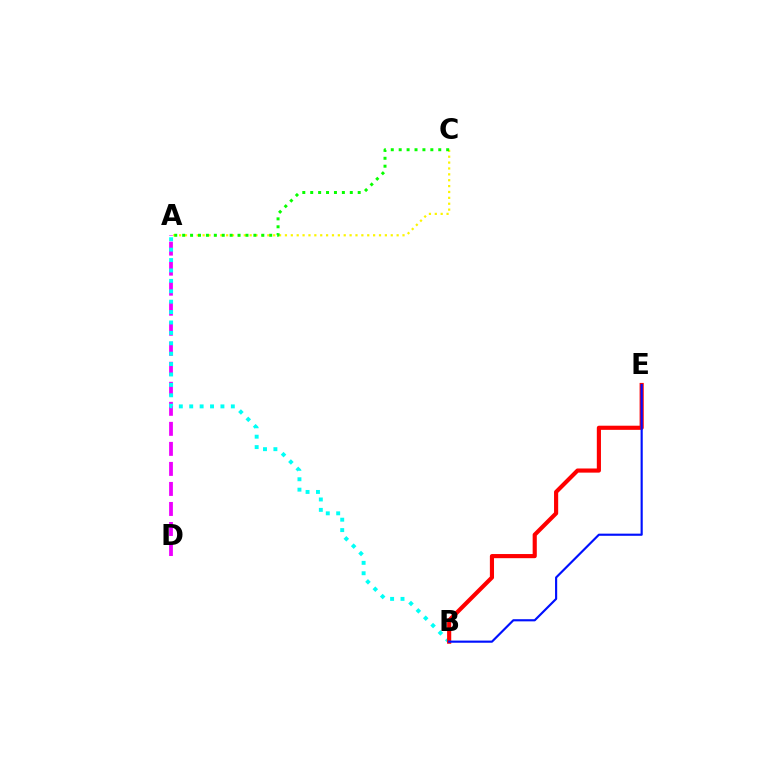{('A', 'D'): [{'color': '#ee00ff', 'line_style': 'dashed', 'thickness': 2.72}], ('A', 'B'): [{'color': '#00fff6', 'line_style': 'dotted', 'thickness': 2.83}], ('A', 'C'): [{'color': '#fcf500', 'line_style': 'dotted', 'thickness': 1.6}, {'color': '#08ff00', 'line_style': 'dotted', 'thickness': 2.15}], ('B', 'E'): [{'color': '#ff0000', 'line_style': 'solid', 'thickness': 2.98}, {'color': '#0010ff', 'line_style': 'solid', 'thickness': 1.55}]}